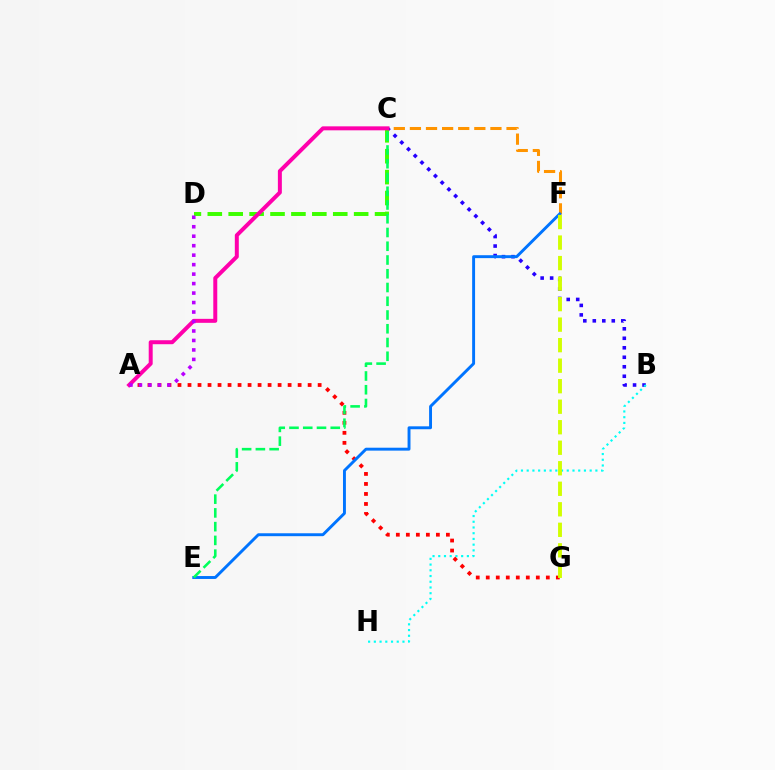{('C', 'F'): [{'color': '#ff9400', 'line_style': 'dashed', 'thickness': 2.19}], ('B', 'C'): [{'color': '#2500ff', 'line_style': 'dotted', 'thickness': 2.58}], ('B', 'H'): [{'color': '#00fff6', 'line_style': 'dotted', 'thickness': 1.56}], ('A', 'G'): [{'color': '#ff0000', 'line_style': 'dotted', 'thickness': 2.72}], ('C', 'D'): [{'color': '#3dff00', 'line_style': 'dashed', 'thickness': 2.84}], ('A', 'C'): [{'color': '#ff00ac', 'line_style': 'solid', 'thickness': 2.86}], ('E', 'F'): [{'color': '#0074ff', 'line_style': 'solid', 'thickness': 2.1}], ('A', 'D'): [{'color': '#b900ff', 'line_style': 'dotted', 'thickness': 2.57}], ('F', 'G'): [{'color': '#d1ff00', 'line_style': 'dashed', 'thickness': 2.79}], ('C', 'E'): [{'color': '#00ff5c', 'line_style': 'dashed', 'thickness': 1.87}]}